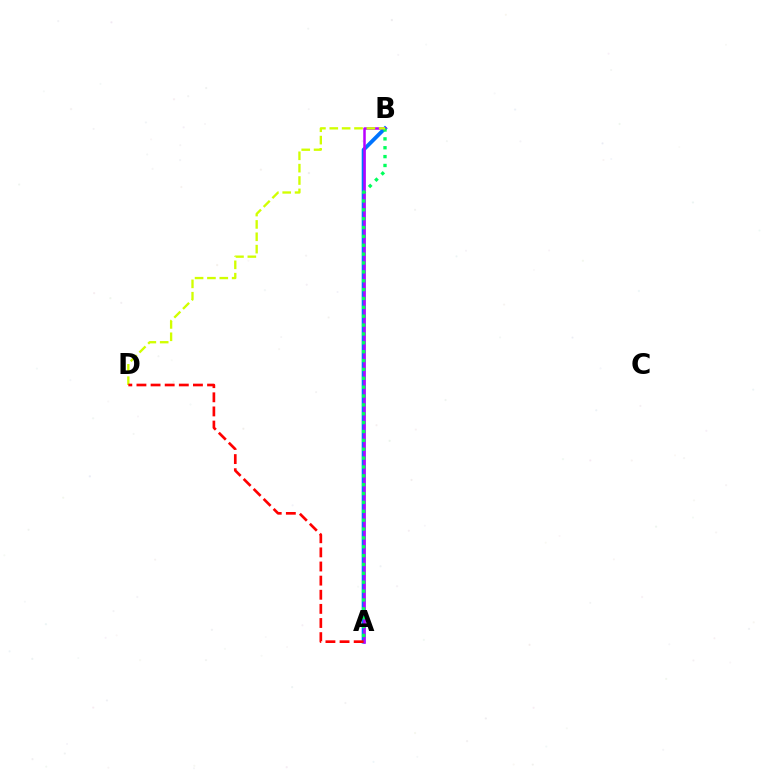{('A', 'B'): [{'color': '#0074ff', 'line_style': 'solid', 'thickness': 2.76}, {'color': '#b900ff', 'line_style': 'solid', 'thickness': 1.8}, {'color': '#00ff5c', 'line_style': 'dotted', 'thickness': 2.41}], ('B', 'D'): [{'color': '#d1ff00', 'line_style': 'dashed', 'thickness': 1.68}], ('A', 'D'): [{'color': '#ff0000', 'line_style': 'dashed', 'thickness': 1.92}]}